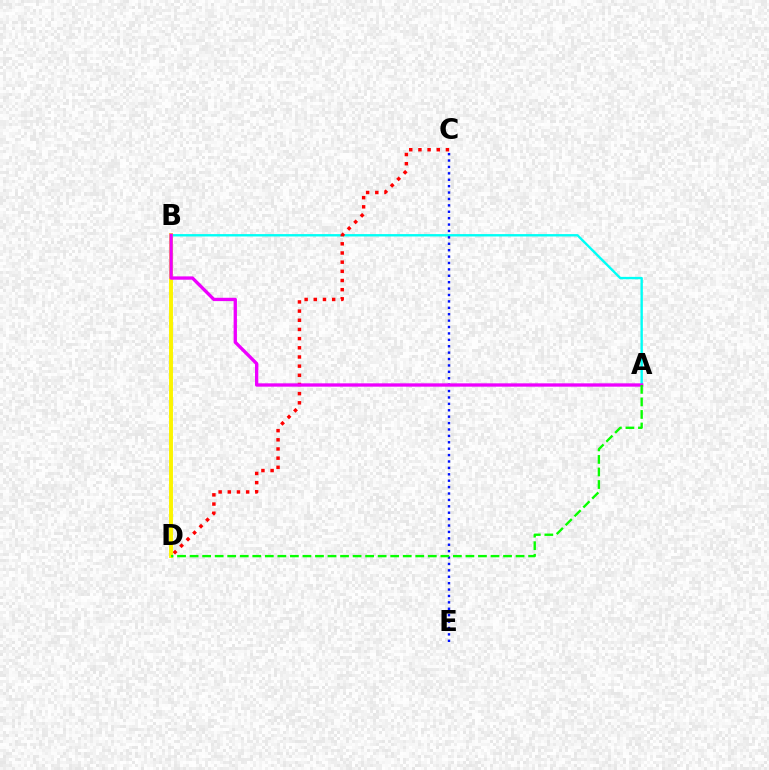{('A', 'B'): [{'color': '#00fff6', 'line_style': 'solid', 'thickness': 1.71}, {'color': '#ee00ff', 'line_style': 'solid', 'thickness': 2.4}], ('C', 'E'): [{'color': '#0010ff', 'line_style': 'dotted', 'thickness': 1.74}], ('C', 'D'): [{'color': '#ff0000', 'line_style': 'dotted', 'thickness': 2.49}], ('B', 'D'): [{'color': '#fcf500', 'line_style': 'solid', 'thickness': 2.83}], ('A', 'D'): [{'color': '#08ff00', 'line_style': 'dashed', 'thickness': 1.7}]}